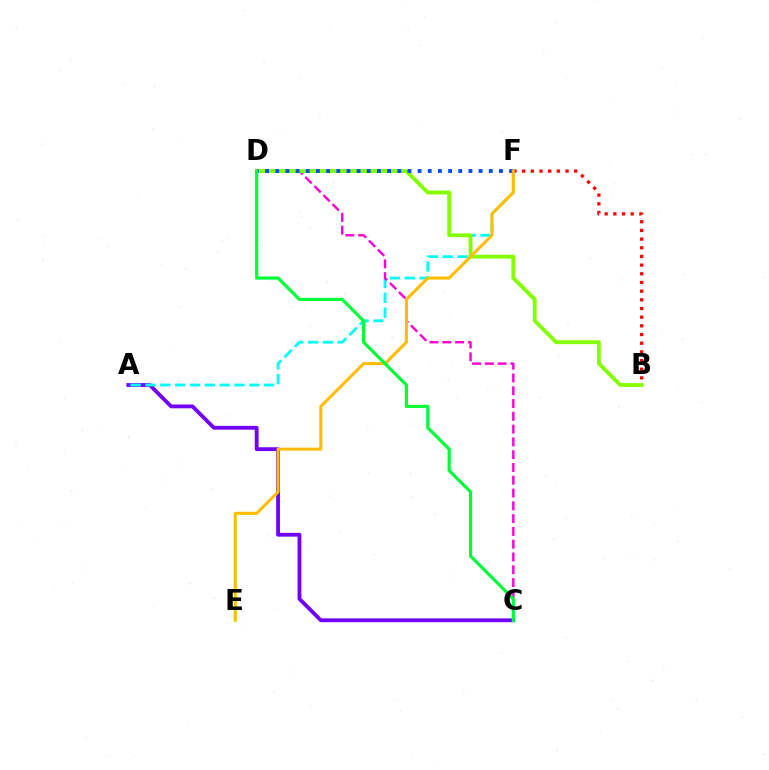{('A', 'C'): [{'color': '#7200ff', 'line_style': 'solid', 'thickness': 2.74}], ('A', 'F'): [{'color': '#00fff6', 'line_style': 'dashed', 'thickness': 2.02}], ('C', 'D'): [{'color': '#ff00cf', 'line_style': 'dashed', 'thickness': 1.74}, {'color': '#00ff39', 'line_style': 'solid', 'thickness': 2.29}], ('B', 'F'): [{'color': '#ff0000', 'line_style': 'dotted', 'thickness': 2.36}], ('B', 'D'): [{'color': '#84ff00', 'line_style': 'solid', 'thickness': 2.77}], ('D', 'F'): [{'color': '#004bff', 'line_style': 'dotted', 'thickness': 2.76}], ('E', 'F'): [{'color': '#ffbd00', 'line_style': 'solid', 'thickness': 2.19}]}